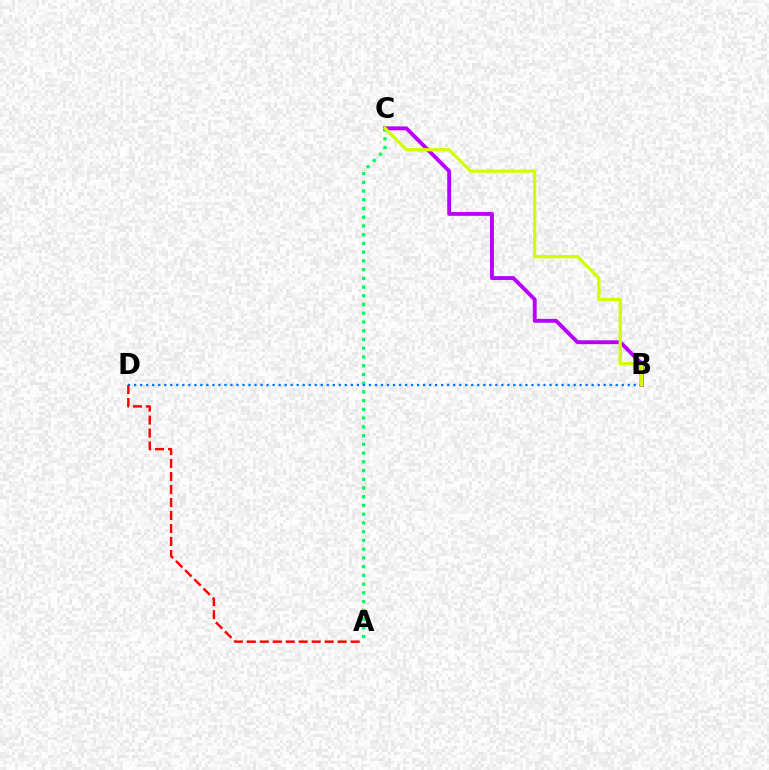{('A', 'C'): [{'color': '#00ff5c', 'line_style': 'dotted', 'thickness': 2.37}], ('B', 'D'): [{'color': '#0074ff', 'line_style': 'dotted', 'thickness': 1.64}], ('A', 'D'): [{'color': '#ff0000', 'line_style': 'dashed', 'thickness': 1.76}], ('B', 'C'): [{'color': '#b900ff', 'line_style': 'solid', 'thickness': 2.79}, {'color': '#d1ff00', 'line_style': 'solid', 'thickness': 2.35}]}